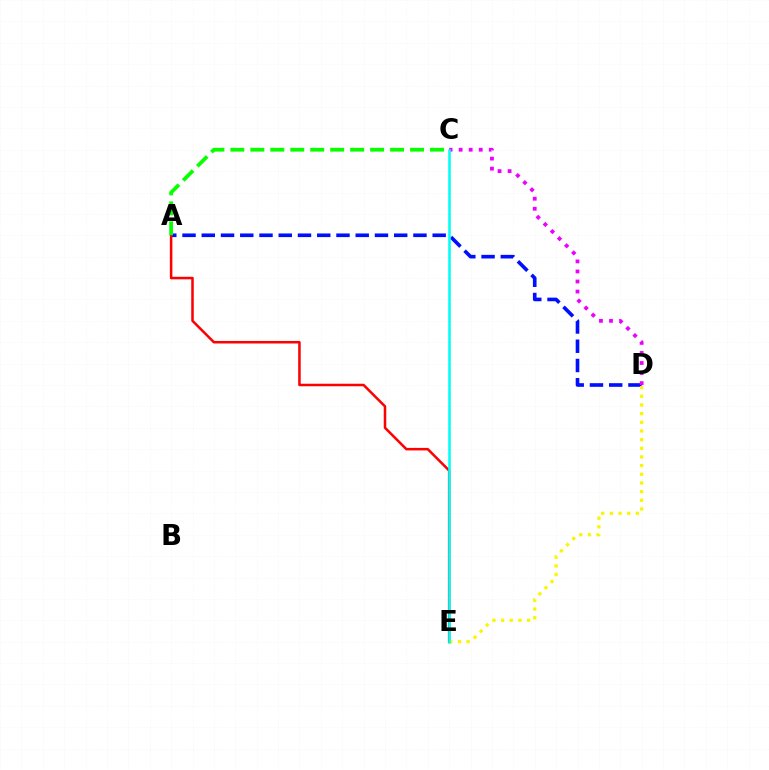{('A', 'D'): [{'color': '#0010ff', 'line_style': 'dashed', 'thickness': 2.61}], ('C', 'D'): [{'color': '#ee00ff', 'line_style': 'dotted', 'thickness': 2.73}], ('A', 'E'): [{'color': '#ff0000', 'line_style': 'solid', 'thickness': 1.82}], ('D', 'E'): [{'color': '#fcf500', 'line_style': 'dotted', 'thickness': 2.35}], ('A', 'C'): [{'color': '#08ff00', 'line_style': 'dashed', 'thickness': 2.71}], ('C', 'E'): [{'color': '#00fff6', 'line_style': 'solid', 'thickness': 1.84}]}